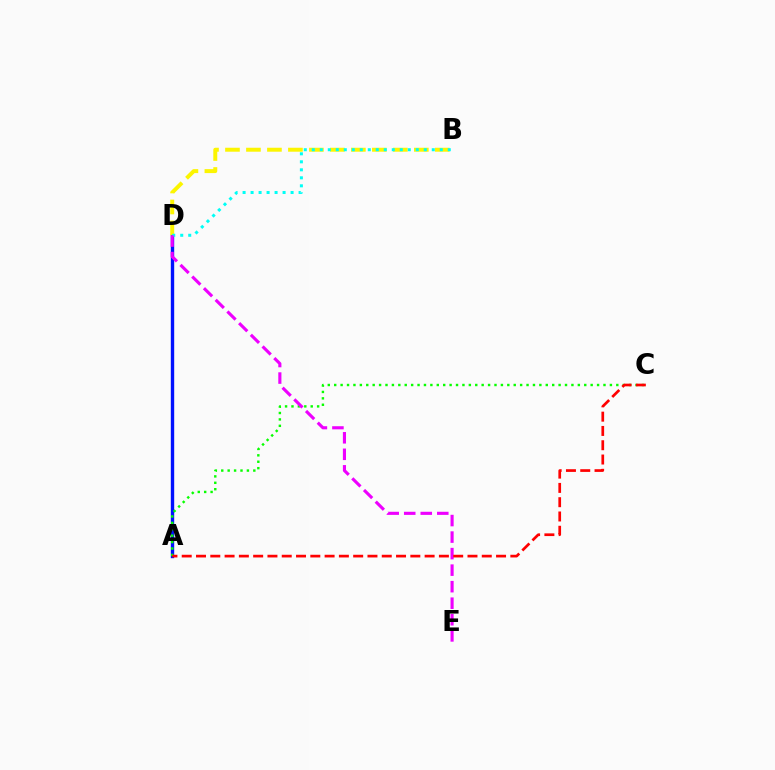{('A', 'D'): [{'color': '#0010ff', 'line_style': 'solid', 'thickness': 2.43}], ('B', 'D'): [{'color': '#fcf500', 'line_style': 'dashed', 'thickness': 2.85}, {'color': '#00fff6', 'line_style': 'dotted', 'thickness': 2.17}], ('A', 'C'): [{'color': '#08ff00', 'line_style': 'dotted', 'thickness': 1.74}, {'color': '#ff0000', 'line_style': 'dashed', 'thickness': 1.94}], ('D', 'E'): [{'color': '#ee00ff', 'line_style': 'dashed', 'thickness': 2.25}]}